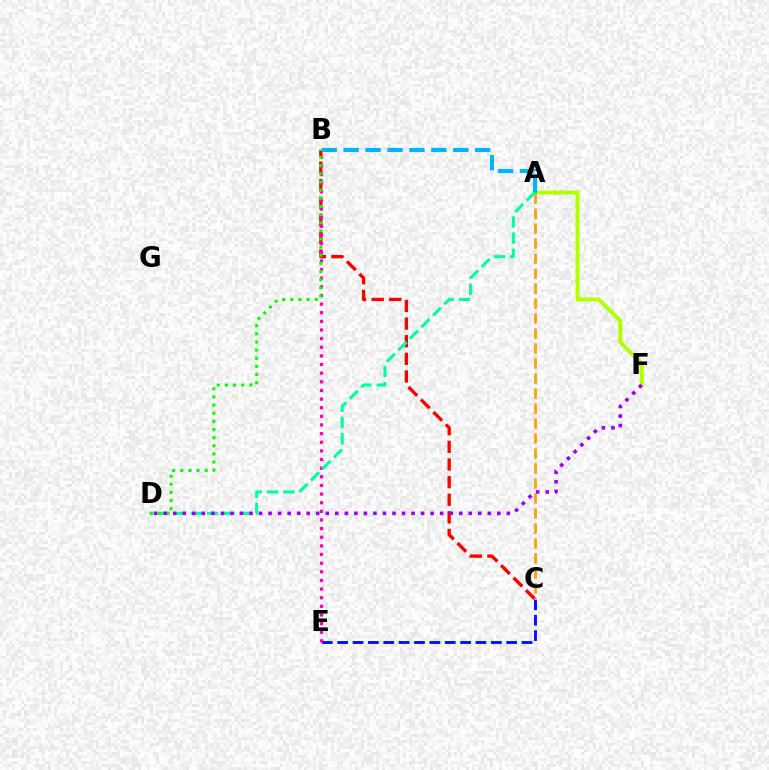{('C', 'E'): [{'color': '#0010ff', 'line_style': 'dashed', 'thickness': 2.09}], ('B', 'C'): [{'color': '#ff0000', 'line_style': 'dashed', 'thickness': 2.39}], ('A', 'F'): [{'color': '#b3ff00', 'line_style': 'solid', 'thickness': 2.84}], ('A', 'B'): [{'color': '#00b5ff', 'line_style': 'dashed', 'thickness': 2.98}], ('A', 'C'): [{'color': '#ffa500', 'line_style': 'dashed', 'thickness': 2.04}], ('B', 'E'): [{'color': '#ff00bd', 'line_style': 'dotted', 'thickness': 2.35}], ('A', 'D'): [{'color': '#00ff9d', 'line_style': 'dashed', 'thickness': 2.21}], ('B', 'D'): [{'color': '#08ff00', 'line_style': 'dotted', 'thickness': 2.21}], ('D', 'F'): [{'color': '#9b00ff', 'line_style': 'dotted', 'thickness': 2.59}]}